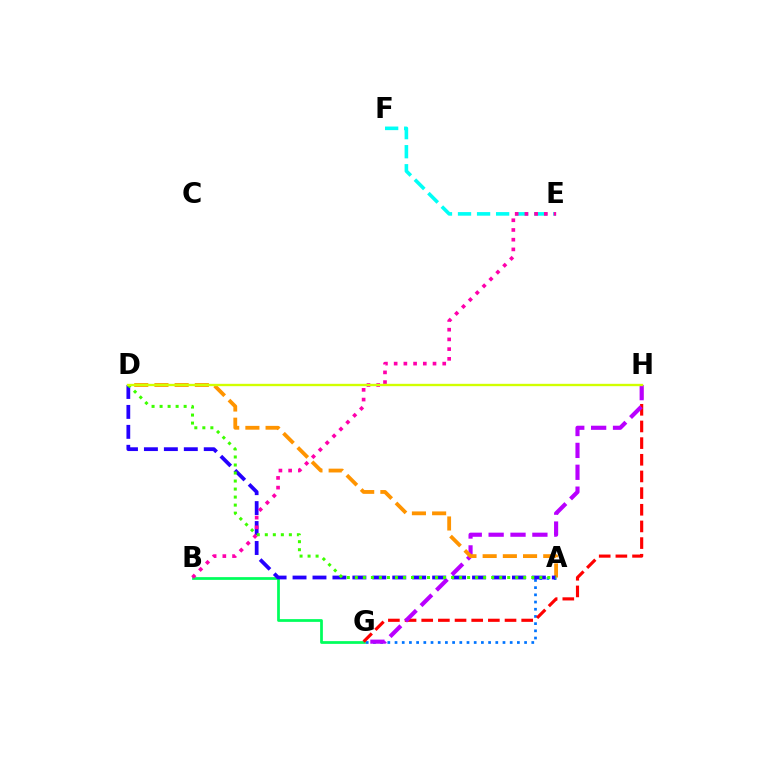{('B', 'G'): [{'color': '#00ff5c', 'line_style': 'solid', 'thickness': 1.98}], ('A', 'G'): [{'color': '#0074ff', 'line_style': 'dotted', 'thickness': 1.96}], ('G', 'H'): [{'color': '#ff0000', 'line_style': 'dashed', 'thickness': 2.26}, {'color': '#b900ff', 'line_style': 'dashed', 'thickness': 2.97}], ('A', 'D'): [{'color': '#ff9400', 'line_style': 'dashed', 'thickness': 2.74}, {'color': '#2500ff', 'line_style': 'dashed', 'thickness': 2.71}, {'color': '#3dff00', 'line_style': 'dotted', 'thickness': 2.18}], ('E', 'F'): [{'color': '#00fff6', 'line_style': 'dashed', 'thickness': 2.59}], ('B', 'E'): [{'color': '#ff00ac', 'line_style': 'dotted', 'thickness': 2.64}], ('D', 'H'): [{'color': '#d1ff00', 'line_style': 'solid', 'thickness': 1.69}]}